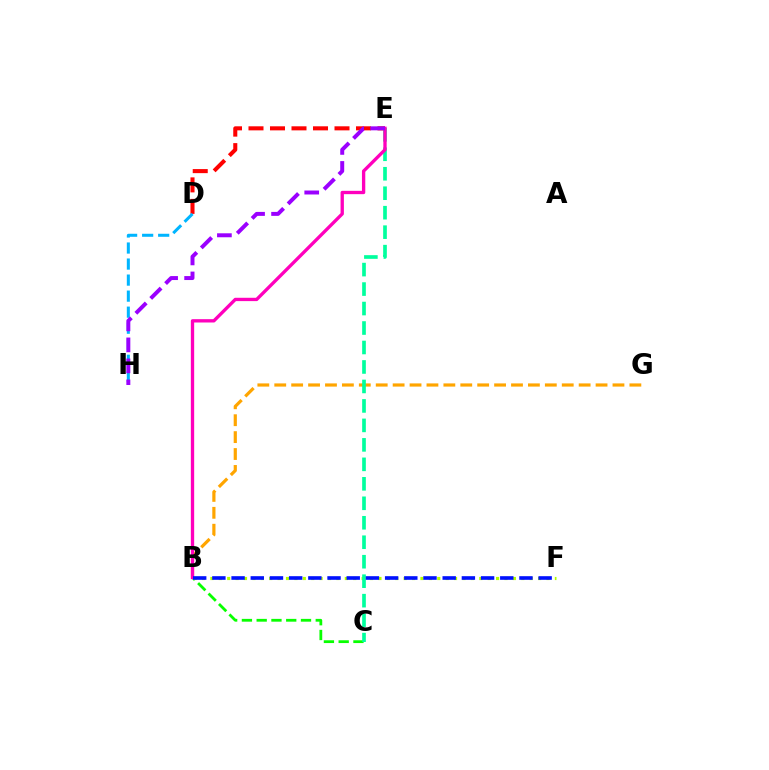{('B', 'G'): [{'color': '#ffa500', 'line_style': 'dashed', 'thickness': 2.3}], ('B', 'C'): [{'color': '#08ff00', 'line_style': 'dashed', 'thickness': 2.01}], ('D', 'E'): [{'color': '#ff0000', 'line_style': 'dashed', 'thickness': 2.92}], ('B', 'F'): [{'color': '#b3ff00', 'line_style': 'dotted', 'thickness': 2.28}, {'color': '#0010ff', 'line_style': 'dashed', 'thickness': 2.61}], ('D', 'H'): [{'color': '#00b5ff', 'line_style': 'dashed', 'thickness': 2.18}], ('C', 'E'): [{'color': '#00ff9d', 'line_style': 'dashed', 'thickness': 2.65}], ('B', 'E'): [{'color': '#ff00bd', 'line_style': 'solid', 'thickness': 2.4}], ('E', 'H'): [{'color': '#9b00ff', 'line_style': 'dashed', 'thickness': 2.85}]}